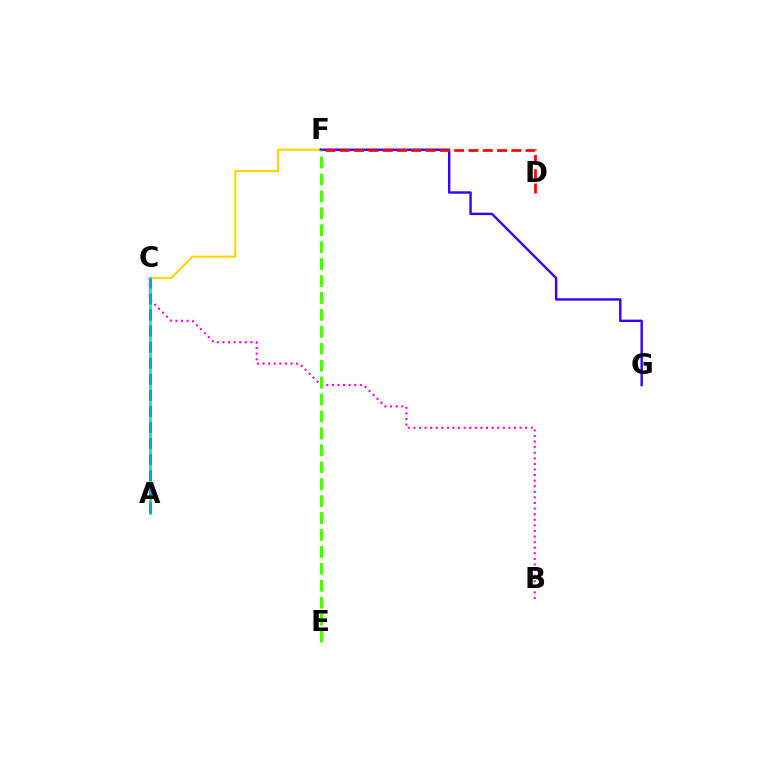{('B', 'C'): [{'color': '#ff00ed', 'line_style': 'dotted', 'thickness': 1.52}], ('C', 'F'): [{'color': '#ffd500', 'line_style': 'solid', 'thickness': 1.52}], ('A', 'C'): [{'color': '#00ff86', 'line_style': 'solid', 'thickness': 2.08}, {'color': '#009eff', 'line_style': 'dashed', 'thickness': 2.18}], ('F', 'G'): [{'color': '#3700ff', 'line_style': 'solid', 'thickness': 1.74}], ('D', 'F'): [{'color': '#ff0000', 'line_style': 'dashed', 'thickness': 1.94}], ('E', 'F'): [{'color': '#4fff00', 'line_style': 'dashed', 'thickness': 2.3}]}